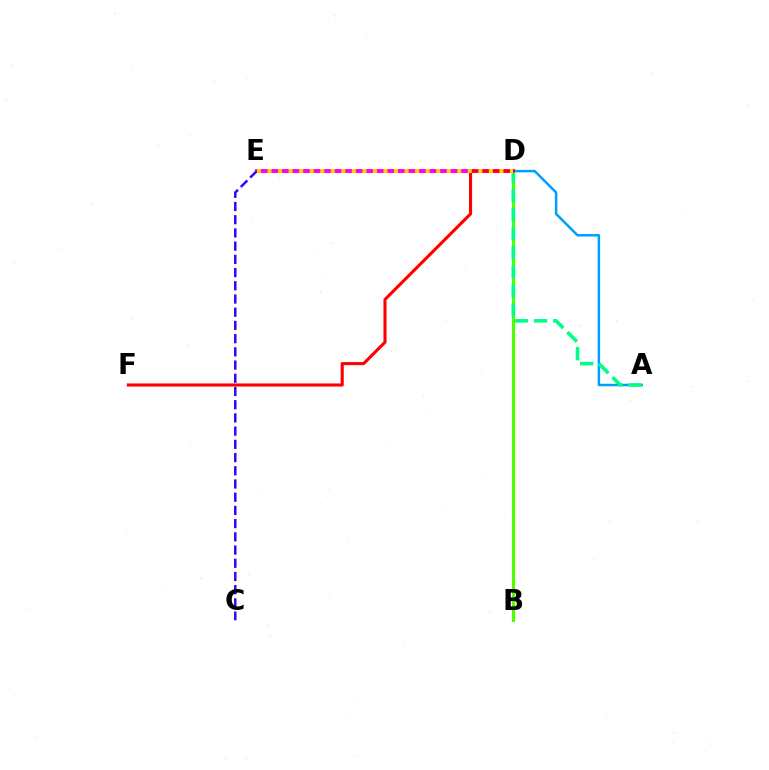{('D', 'E'): [{'color': '#ff00ed', 'line_style': 'solid', 'thickness': 2.82}, {'color': '#ffd500', 'line_style': 'dotted', 'thickness': 2.86}], ('B', 'D'): [{'color': '#4fff00', 'line_style': 'solid', 'thickness': 2.25}], ('A', 'D'): [{'color': '#009eff', 'line_style': 'solid', 'thickness': 1.79}, {'color': '#00ff86', 'line_style': 'dashed', 'thickness': 2.59}], ('C', 'E'): [{'color': '#3700ff', 'line_style': 'dashed', 'thickness': 1.8}], ('D', 'F'): [{'color': '#ff0000', 'line_style': 'solid', 'thickness': 2.23}]}